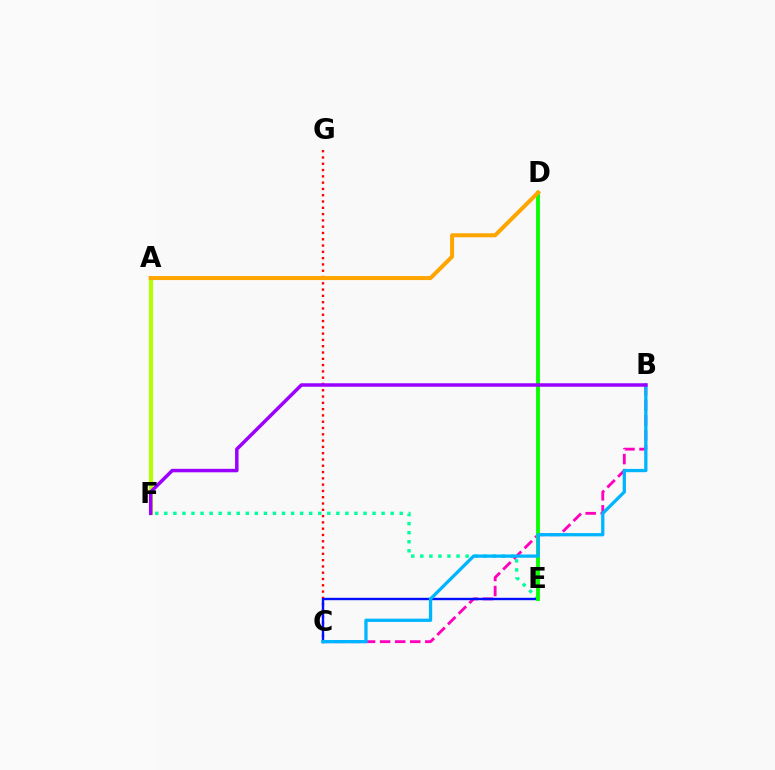{('A', 'F'): [{'color': '#b3ff00', 'line_style': 'solid', 'thickness': 2.95}], ('E', 'F'): [{'color': '#00ff9d', 'line_style': 'dotted', 'thickness': 2.46}], ('C', 'G'): [{'color': '#ff0000', 'line_style': 'dotted', 'thickness': 1.71}], ('B', 'C'): [{'color': '#ff00bd', 'line_style': 'dashed', 'thickness': 2.05}, {'color': '#00b5ff', 'line_style': 'solid', 'thickness': 2.36}], ('C', 'E'): [{'color': '#0010ff', 'line_style': 'solid', 'thickness': 1.72}], ('D', 'E'): [{'color': '#08ff00', 'line_style': 'solid', 'thickness': 2.79}], ('B', 'F'): [{'color': '#9b00ff', 'line_style': 'solid', 'thickness': 2.51}], ('A', 'D'): [{'color': '#ffa500', 'line_style': 'solid', 'thickness': 2.89}]}